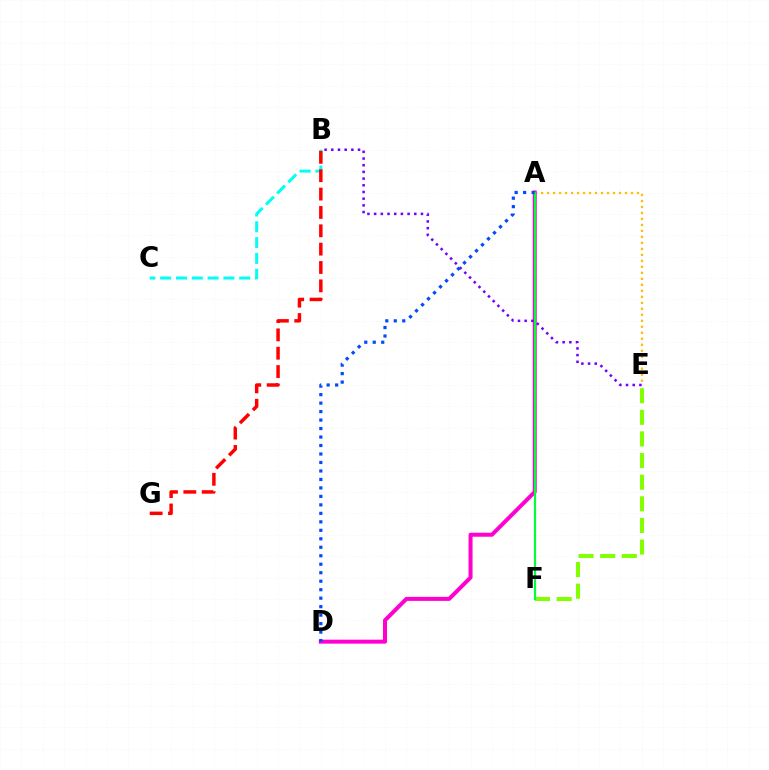{('E', 'F'): [{'color': '#84ff00', 'line_style': 'dashed', 'thickness': 2.94}], ('B', 'C'): [{'color': '#00fff6', 'line_style': 'dashed', 'thickness': 2.15}], ('B', 'G'): [{'color': '#ff0000', 'line_style': 'dashed', 'thickness': 2.49}], ('A', 'E'): [{'color': '#ffbd00', 'line_style': 'dotted', 'thickness': 1.63}], ('A', 'D'): [{'color': '#ff00cf', 'line_style': 'solid', 'thickness': 2.88}, {'color': '#004bff', 'line_style': 'dotted', 'thickness': 2.3}], ('A', 'F'): [{'color': '#00ff39', 'line_style': 'solid', 'thickness': 1.57}], ('B', 'E'): [{'color': '#7200ff', 'line_style': 'dotted', 'thickness': 1.82}]}